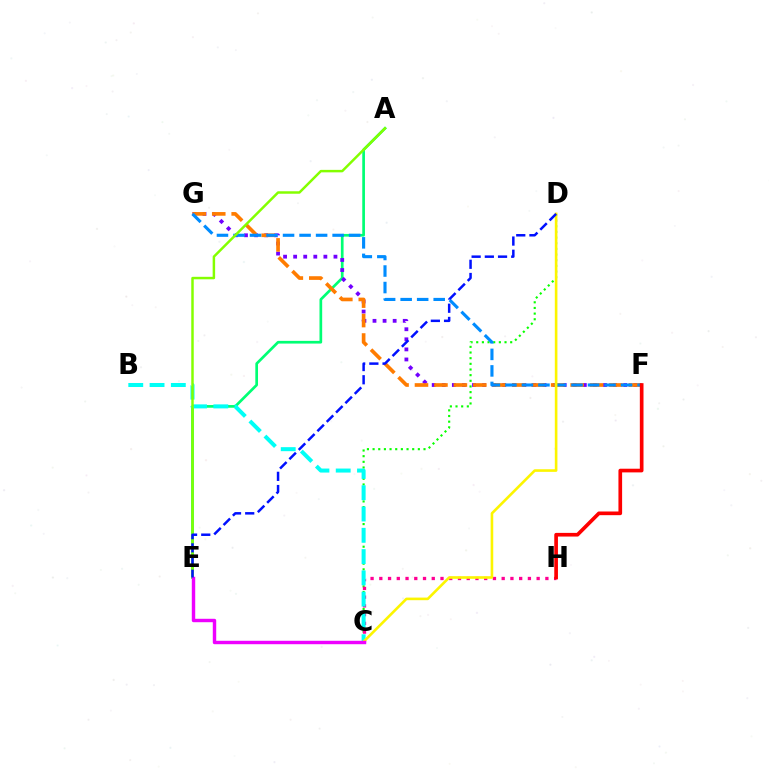{('A', 'E'): [{'color': '#00ff74', 'line_style': 'solid', 'thickness': 1.94}, {'color': '#84ff00', 'line_style': 'solid', 'thickness': 1.78}], ('C', 'D'): [{'color': '#08ff00', 'line_style': 'dotted', 'thickness': 1.54}, {'color': '#fcf500', 'line_style': 'solid', 'thickness': 1.88}], ('C', 'H'): [{'color': '#ff0094', 'line_style': 'dotted', 'thickness': 2.37}], ('F', 'G'): [{'color': '#7200ff', 'line_style': 'dotted', 'thickness': 2.74}, {'color': '#ff7c00', 'line_style': 'dashed', 'thickness': 2.64}, {'color': '#008cff', 'line_style': 'dashed', 'thickness': 2.24}], ('B', 'C'): [{'color': '#00fff6', 'line_style': 'dashed', 'thickness': 2.89}], ('F', 'H'): [{'color': '#ff0000', 'line_style': 'solid', 'thickness': 2.64}], ('C', 'E'): [{'color': '#ee00ff', 'line_style': 'solid', 'thickness': 2.46}], ('D', 'E'): [{'color': '#0010ff', 'line_style': 'dashed', 'thickness': 1.79}]}